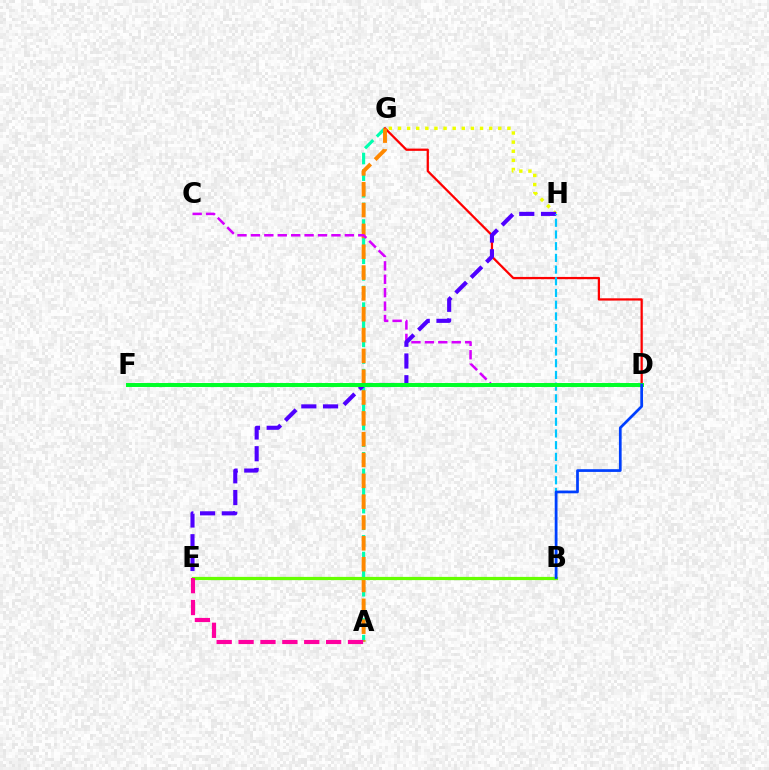{('G', 'H'): [{'color': '#eeff00', 'line_style': 'dotted', 'thickness': 2.48}], ('A', 'G'): [{'color': '#00ffaf', 'line_style': 'dashed', 'thickness': 2.26}, {'color': '#ff8800', 'line_style': 'dashed', 'thickness': 2.83}], ('D', 'G'): [{'color': '#ff0000', 'line_style': 'solid', 'thickness': 1.62}], ('C', 'D'): [{'color': '#d600ff', 'line_style': 'dashed', 'thickness': 1.82}], ('B', 'E'): [{'color': '#66ff00', 'line_style': 'solid', 'thickness': 2.32}], ('E', 'H'): [{'color': '#4f00ff', 'line_style': 'dashed', 'thickness': 2.95}], ('B', 'H'): [{'color': '#00c7ff', 'line_style': 'dashed', 'thickness': 1.59}], ('D', 'F'): [{'color': '#00ff27', 'line_style': 'solid', 'thickness': 2.85}], ('A', 'E'): [{'color': '#ff00a0', 'line_style': 'dashed', 'thickness': 2.97}], ('B', 'D'): [{'color': '#003fff', 'line_style': 'solid', 'thickness': 1.96}]}